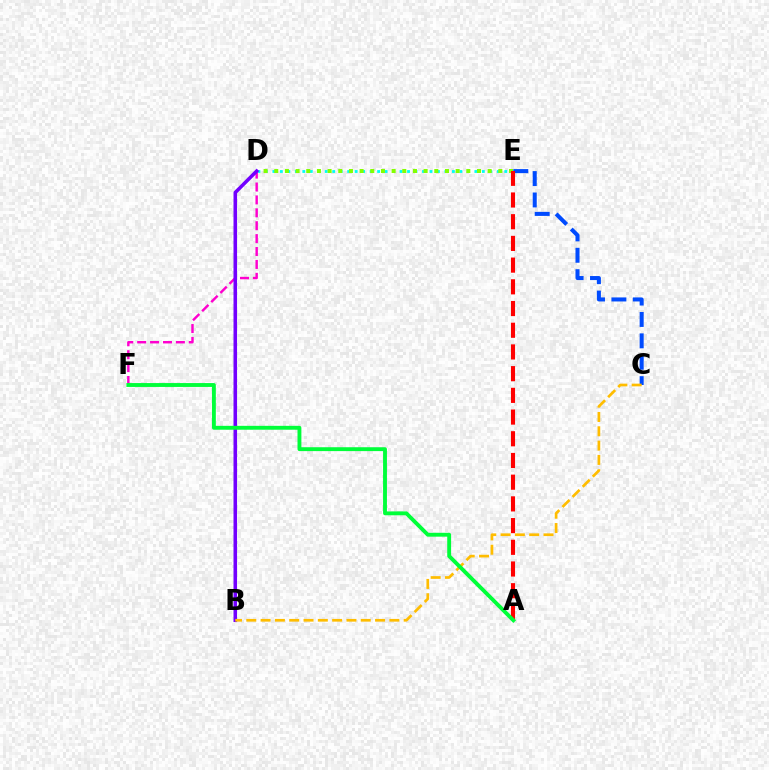{('D', 'E'): [{'color': '#00fff6', 'line_style': 'dotted', 'thickness': 2.03}, {'color': '#84ff00', 'line_style': 'dotted', 'thickness': 2.9}], ('C', 'E'): [{'color': '#004bff', 'line_style': 'dashed', 'thickness': 2.91}], ('D', 'F'): [{'color': '#ff00cf', 'line_style': 'dashed', 'thickness': 1.75}], ('B', 'D'): [{'color': '#7200ff', 'line_style': 'solid', 'thickness': 2.56}], ('A', 'E'): [{'color': '#ff0000', 'line_style': 'dashed', 'thickness': 2.95}], ('B', 'C'): [{'color': '#ffbd00', 'line_style': 'dashed', 'thickness': 1.94}], ('A', 'F'): [{'color': '#00ff39', 'line_style': 'solid', 'thickness': 2.79}]}